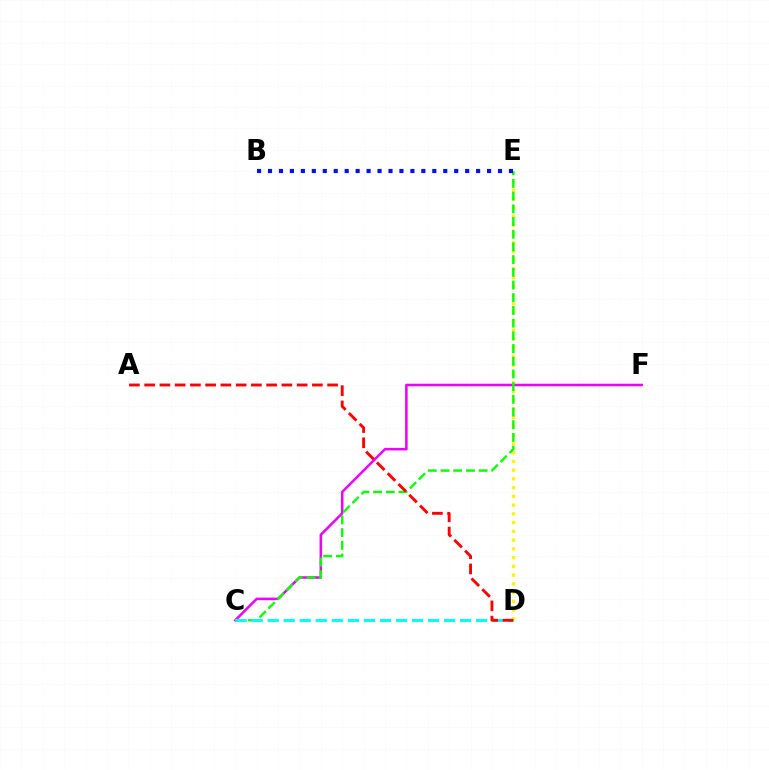{('D', 'E'): [{'color': '#fcf500', 'line_style': 'dotted', 'thickness': 2.38}], ('C', 'F'): [{'color': '#ee00ff', 'line_style': 'solid', 'thickness': 1.84}], ('C', 'E'): [{'color': '#08ff00', 'line_style': 'dashed', 'thickness': 1.73}], ('C', 'D'): [{'color': '#00fff6', 'line_style': 'dashed', 'thickness': 2.18}], ('B', 'E'): [{'color': '#0010ff', 'line_style': 'dotted', 'thickness': 2.98}], ('A', 'D'): [{'color': '#ff0000', 'line_style': 'dashed', 'thickness': 2.07}]}